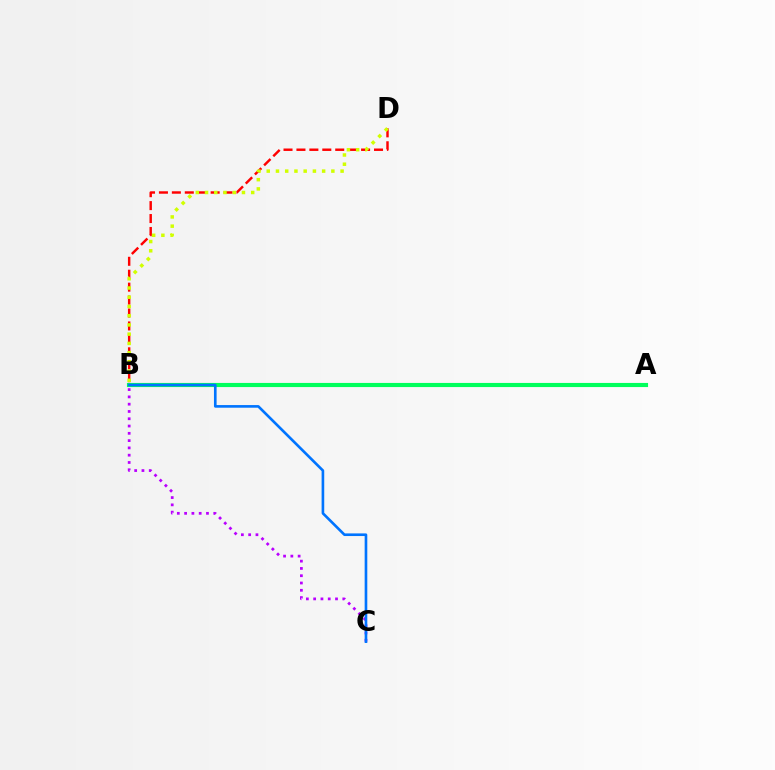{('B', 'D'): [{'color': '#ff0000', 'line_style': 'dashed', 'thickness': 1.76}, {'color': '#d1ff00', 'line_style': 'dotted', 'thickness': 2.51}], ('B', 'C'): [{'color': '#b900ff', 'line_style': 'dotted', 'thickness': 1.98}, {'color': '#0074ff', 'line_style': 'solid', 'thickness': 1.9}], ('A', 'B'): [{'color': '#00ff5c', 'line_style': 'solid', 'thickness': 2.97}]}